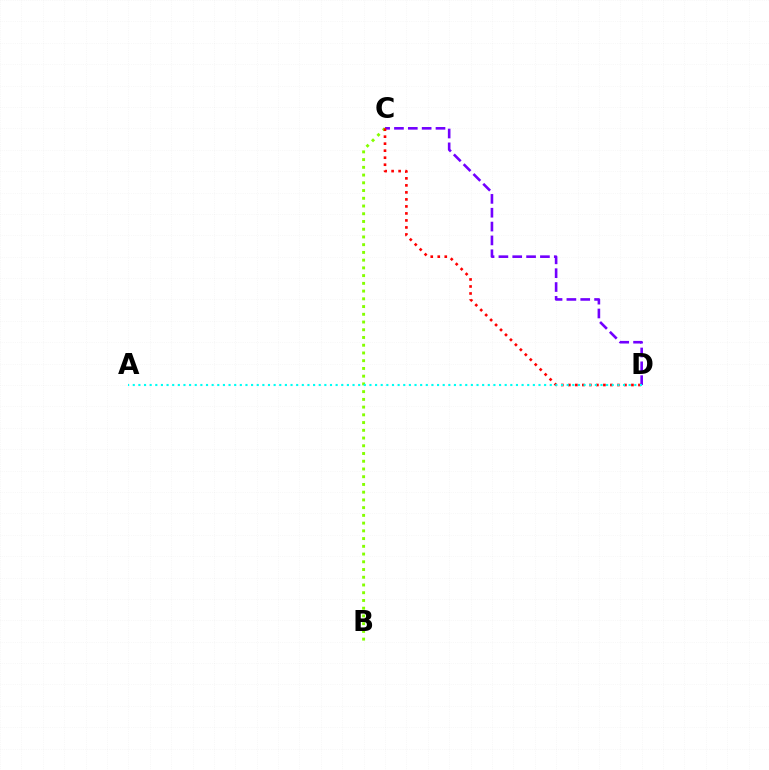{('C', 'D'): [{'color': '#7200ff', 'line_style': 'dashed', 'thickness': 1.88}, {'color': '#ff0000', 'line_style': 'dotted', 'thickness': 1.9}], ('B', 'C'): [{'color': '#84ff00', 'line_style': 'dotted', 'thickness': 2.1}], ('A', 'D'): [{'color': '#00fff6', 'line_style': 'dotted', 'thickness': 1.53}]}